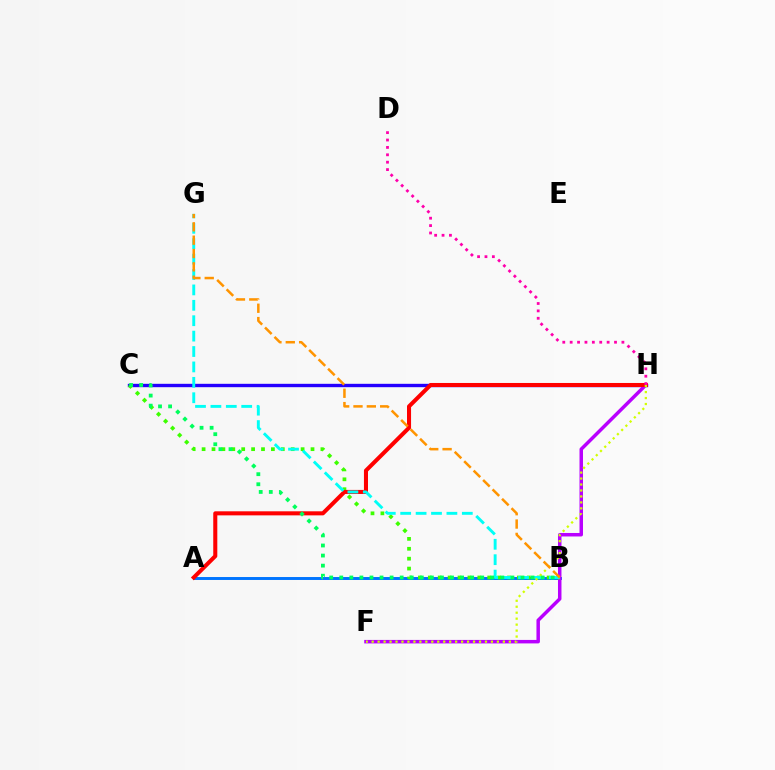{('A', 'B'): [{'color': '#0074ff', 'line_style': 'solid', 'thickness': 2.11}], ('C', 'H'): [{'color': '#2500ff', 'line_style': 'solid', 'thickness': 2.43}], ('F', 'H'): [{'color': '#b900ff', 'line_style': 'solid', 'thickness': 2.51}, {'color': '#d1ff00', 'line_style': 'dotted', 'thickness': 1.62}], ('B', 'C'): [{'color': '#3dff00', 'line_style': 'dotted', 'thickness': 2.69}, {'color': '#00ff5c', 'line_style': 'dotted', 'thickness': 2.74}], ('A', 'H'): [{'color': '#ff0000', 'line_style': 'solid', 'thickness': 2.92}], ('B', 'G'): [{'color': '#00fff6', 'line_style': 'dashed', 'thickness': 2.09}, {'color': '#ff9400', 'line_style': 'dashed', 'thickness': 1.81}], ('D', 'H'): [{'color': '#ff00ac', 'line_style': 'dotted', 'thickness': 2.01}]}